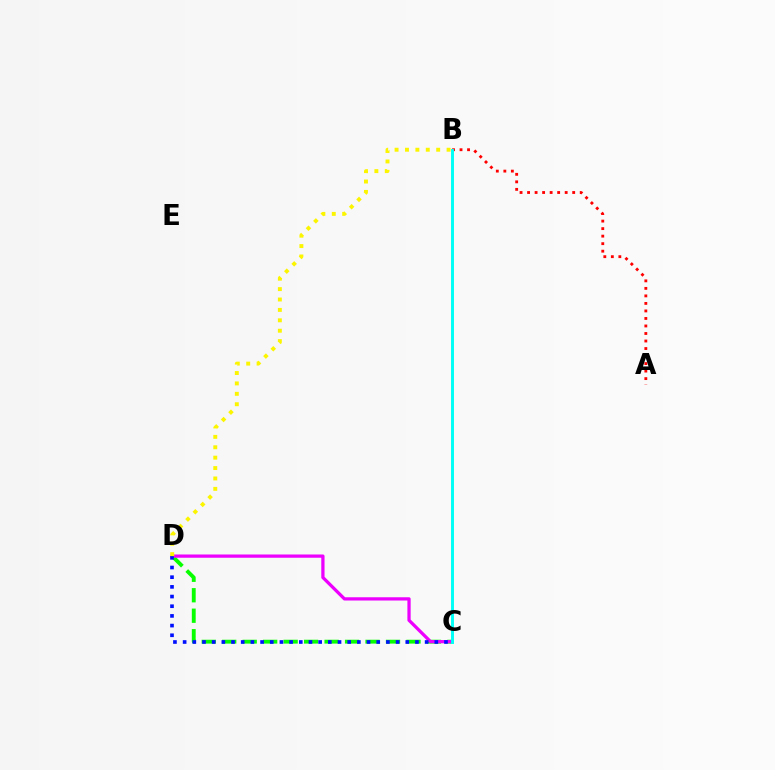{('C', 'D'): [{'color': '#08ff00', 'line_style': 'dashed', 'thickness': 2.78}, {'color': '#ee00ff', 'line_style': 'solid', 'thickness': 2.35}, {'color': '#0010ff', 'line_style': 'dotted', 'thickness': 2.63}], ('A', 'B'): [{'color': '#ff0000', 'line_style': 'dotted', 'thickness': 2.04}], ('B', 'C'): [{'color': '#00fff6', 'line_style': 'solid', 'thickness': 2.11}], ('B', 'D'): [{'color': '#fcf500', 'line_style': 'dotted', 'thickness': 2.83}]}